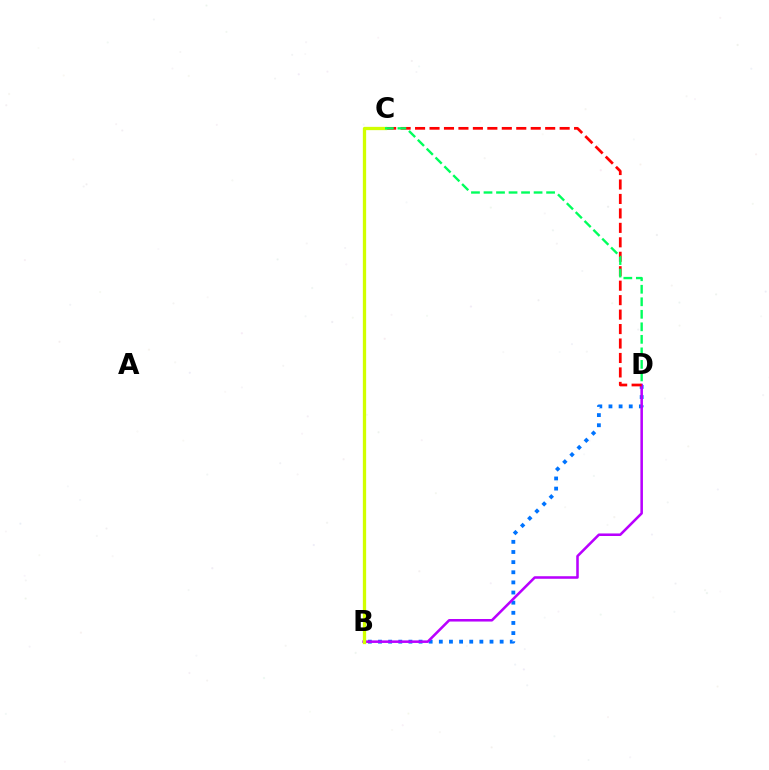{('B', 'D'): [{'color': '#0074ff', 'line_style': 'dotted', 'thickness': 2.75}, {'color': '#b900ff', 'line_style': 'solid', 'thickness': 1.83}], ('C', 'D'): [{'color': '#ff0000', 'line_style': 'dashed', 'thickness': 1.96}, {'color': '#00ff5c', 'line_style': 'dashed', 'thickness': 1.7}], ('B', 'C'): [{'color': '#d1ff00', 'line_style': 'solid', 'thickness': 2.37}]}